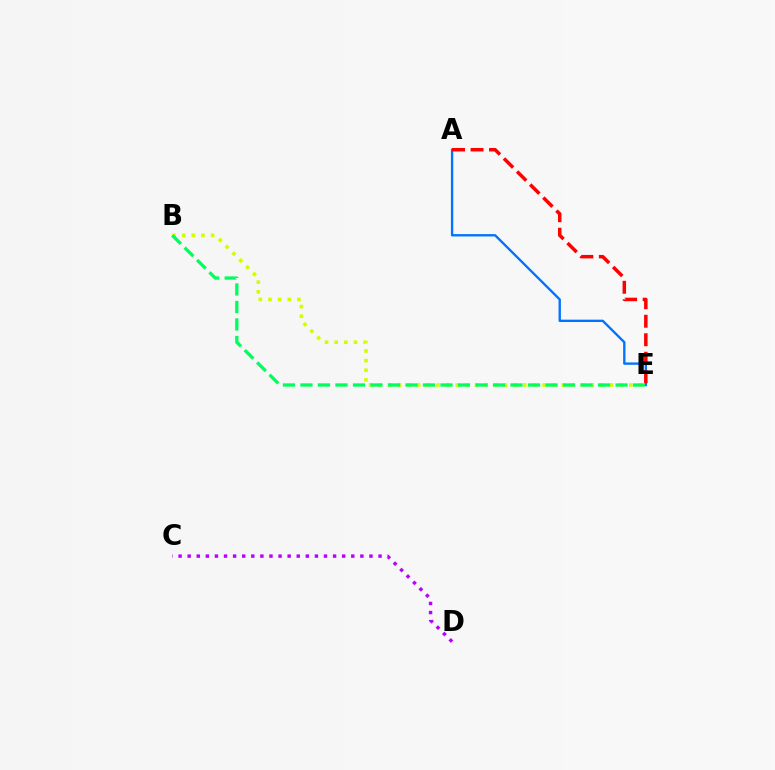{('A', 'E'): [{'color': '#0074ff', 'line_style': 'solid', 'thickness': 1.7}, {'color': '#ff0000', 'line_style': 'dashed', 'thickness': 2.51}], ('B', 'E'): [{'color': '#d1ff00', 'line_style': 'dotted', 'thickness': 2.62}, {'color': '#00ff5c', 'line_style': 'dashed', 'thickness': 2.38}], ('C', 'D'): [{'color': '#b900ff', 'line_style': 'dotted', 'thickness': 2.47}]}